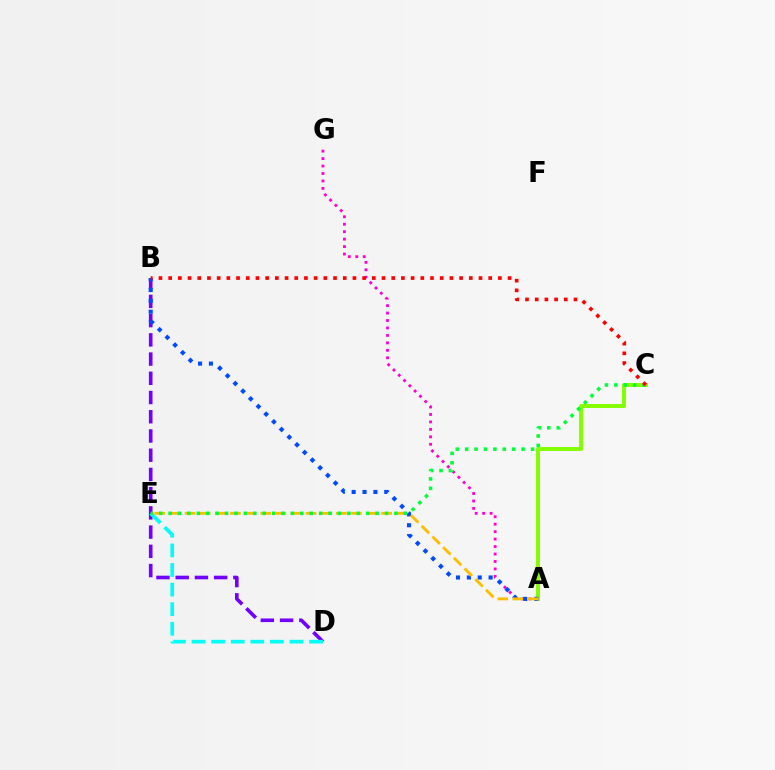{('B', 'D'): [{'color': '#7200ff', 'line_style': 'dashed', 'thickness': 2.61}], ('A', 'C'): [{'color': '#84ff00', 'line_style': 'solid', 'thickness': 2.86}], ('A', 'G'): [{'color': '#ff00cf', 'line_style': 'dotted', 'thickness': 2.03}], ('D', 'E'): [{'color': '#00fff6', 'line_style': 'dashed', 'thickness': 2.66}], ('A', 'B'): [{'color': '#004bff', 'line_style': 'dotted', 'thickness': 2.95}], ('A', 'E'): [{'color': '#ffbd00', 'line_style': 'dashed', 'thickness': 2.05}], ('C', 'E'): [{'color': '#00ff39', 'line_style': 'dotted', 'thickness': 2.56}], ('B', 'C'): [{'color': '#ff0000', 'line_style': 'dotted', 'thickness': 2.63}]}